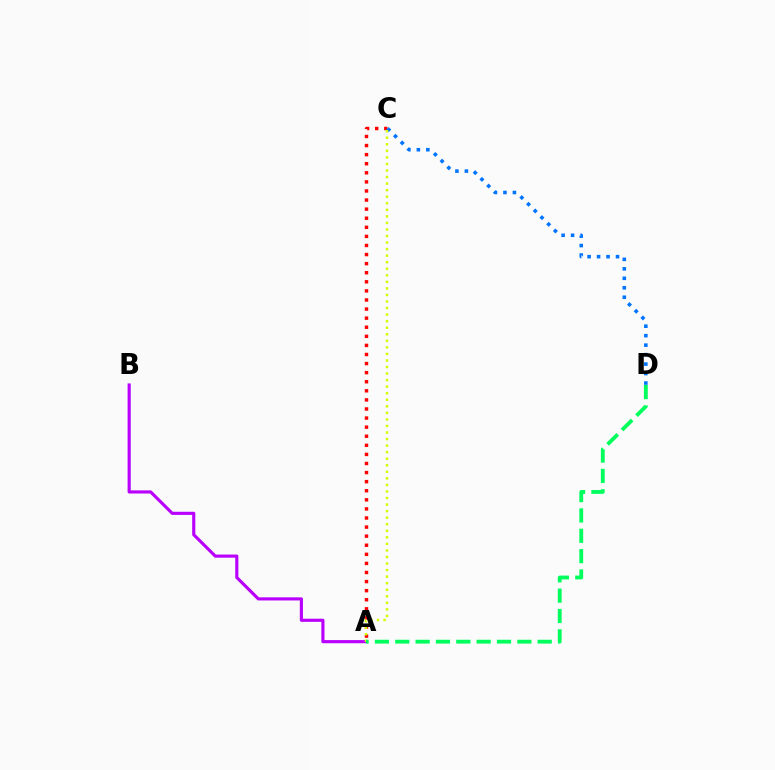{('A', 'C'): [{'color': '#ff0000', 'line_style': 'dotted', 'thickness': 2.47}, {'color': '#d1ff00', 'line_style': 'dotted', 'thickness': 1.78}], ('C', 'D'): [{'color': '#0074ff', 'line_style': 'dotted', 'thickness': 2.57}], ('A', 'B'): [{'color': '#b900ff', 'line_style': 'solid', 'thickness': 2.26}], ('A', 'D'): [{'color': '#00ff5c', 'line_style': 'dashed', 'thickness': 2.76}]}